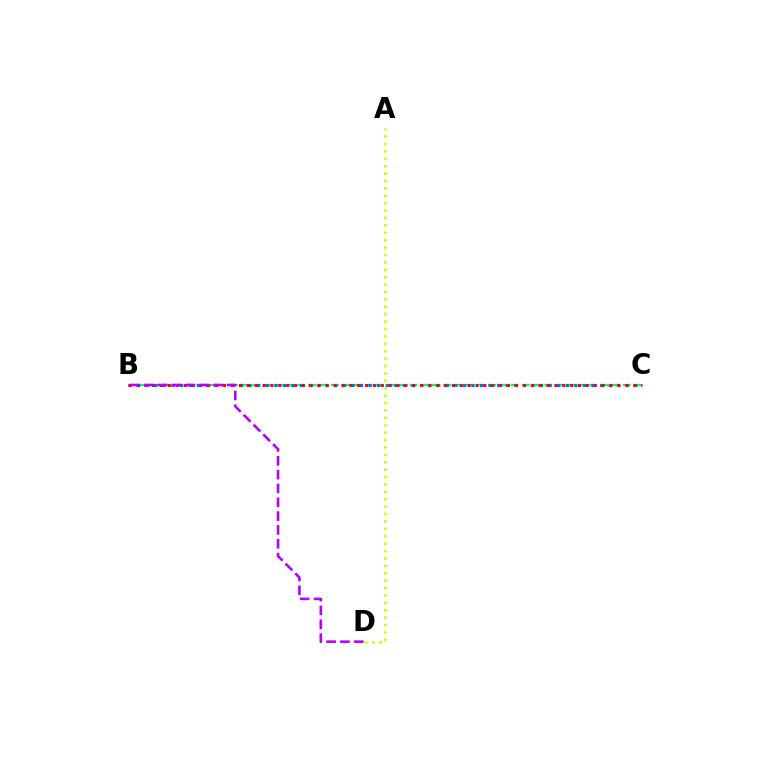{('B', 'C'): [{'color': '#00ff5c', 'line_style': 'dashed', 'thickness': 1.53}, {'color': '#0074ff', 'line_style': 'dotted', 'thickness': 2.33}, {'color': '#ff0000', 'line_style': 'dotted', 'thickness': 2.14}], ('A', 'D'): [{'color': '#d1ff00', 'line_style': 'dotted', 'thickness': 2.01}], ('B', 'D'): [{'color': '#b900ff', 'line_style': 'dashed', 'thickness': 1.88}]}